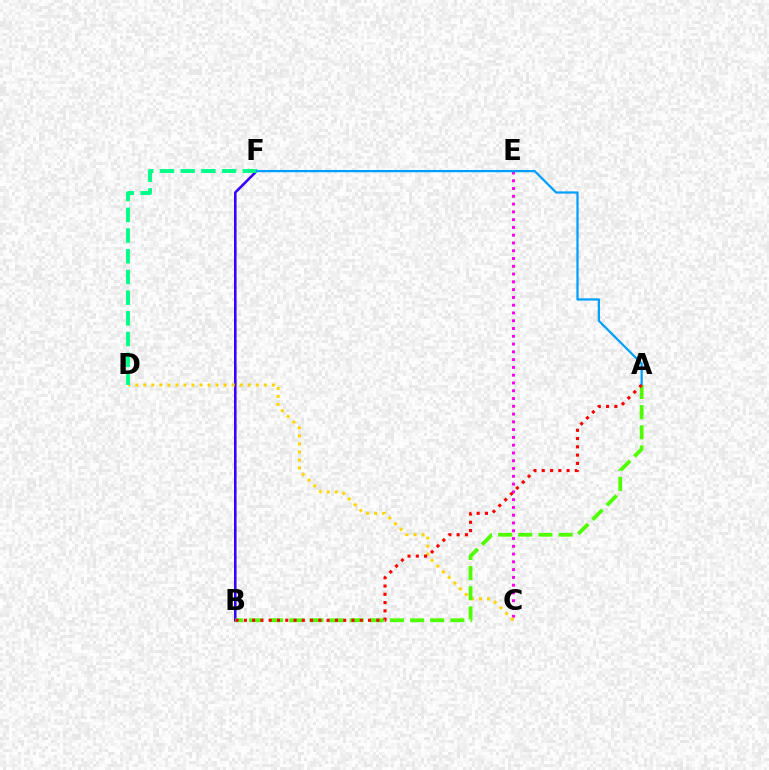{('B', 'F'): [{'color': '#3700ff', 'line_style': 'solid', 'thickness': 1.84}], ('C', 'E'): [{'color': '#ff00ed', 'line_style': 'dotted', 'thickness': 2.11}], ('C', 'D'): [{'color': '#ffd500', 'line_style': 'dotted', 'thickness': 2.18}], ('D', 'F'): [{'color': '#00ff86', 'line_style': 'dashed', 'thickness': 2.81}], ('A', 'F'): [{'color': '#009eff', 'line_style': 'solid', 'thickness': 1.61}], ('A', 'B'): [{'color': '#4fff00', 'line_style': 'dashed', 'thickness': 2.74}, {'color': '#ff0000', 'line_style': 'dotted', 'thickness': 2.25}]}